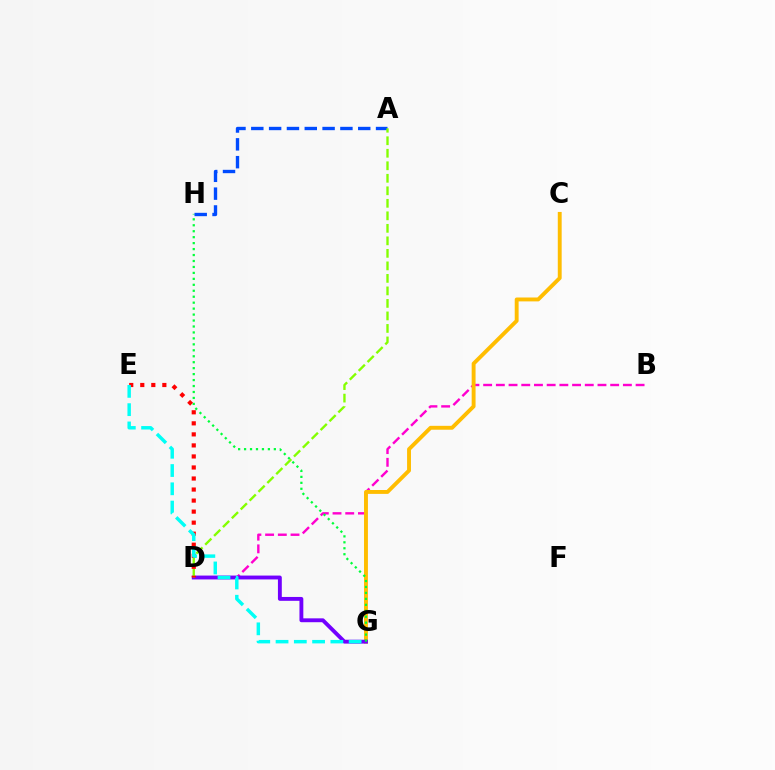{('B', 'D'): [{'color': '#ff00cf', 'line_style': 'dashed', 'thickness': 1.73}], ('C', 'G'): [{'color': '#ffbd00', 'line_style': 'solid', 'thickness': 2.8}], ('D', 'G'): [{'color': '#7200ff', 'line_style': 'solid', 'thickness': 2.79}], ('G', 'H'): [{'color': '#00ff39', 'line_style': 'dotted', 'thickness': 1.62}], ('A', 'H'): [{'color': '#004bff', 'line_style': 'dashed', 'thickness': 2.42}], ('A', 'D'): [{'color': '#84ff00', 'line_style': 'dashed', 'thickness': 1.7}], ('D', 'E'): [{'color': '#ff0000', 'line_style': 'dotted', 'thickness': 3.0}], ('E', 'G'): [{'color': '#00fff6', 'line_style': 'dashed', 'thickness': 2.48}]}